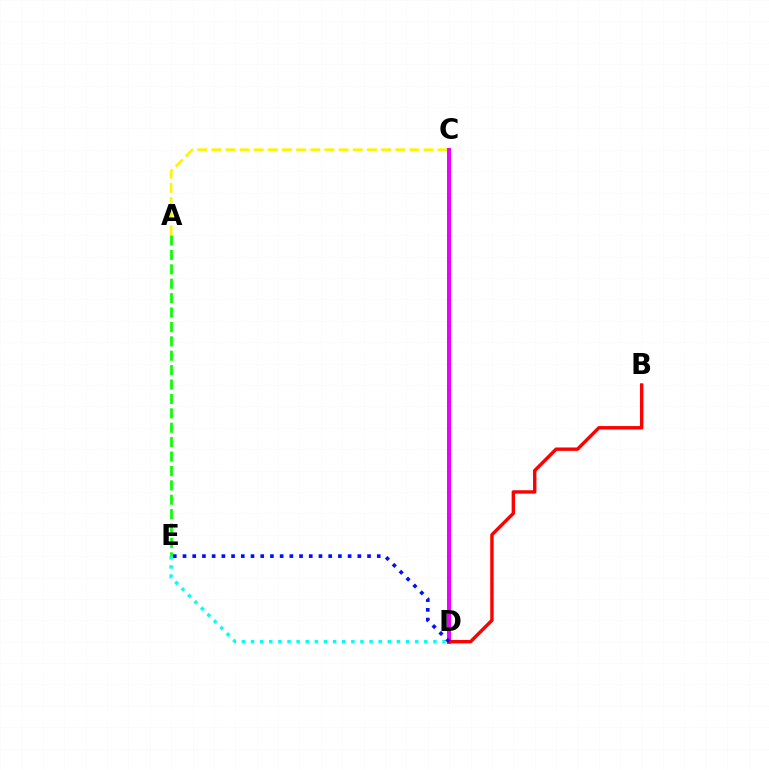{('A', 'C'): [{'color': '#fcf500', 'line_style': 'dashed', 'thickness': 1.92}], ('D', 'E'): [{'color': '#00fff6', 'line_style': 'dotted', 'thickness': 2.48}, {'color': '#0010ff', 'line_style': 'dotted', 'thickness': 2.64}], ('C', 'D'): [{'color': '#ee00ff', 'line_style': 'solid', 'thickness': 2.88}], ('B', 'D'): [{'color': '#ff0000', 'line_style': 'solid', 'thickness': 2.45}], ('A', 'E'): [{'color': '#08ff00', 'line_style': 'dashed', 'thickness': 1.96}]}